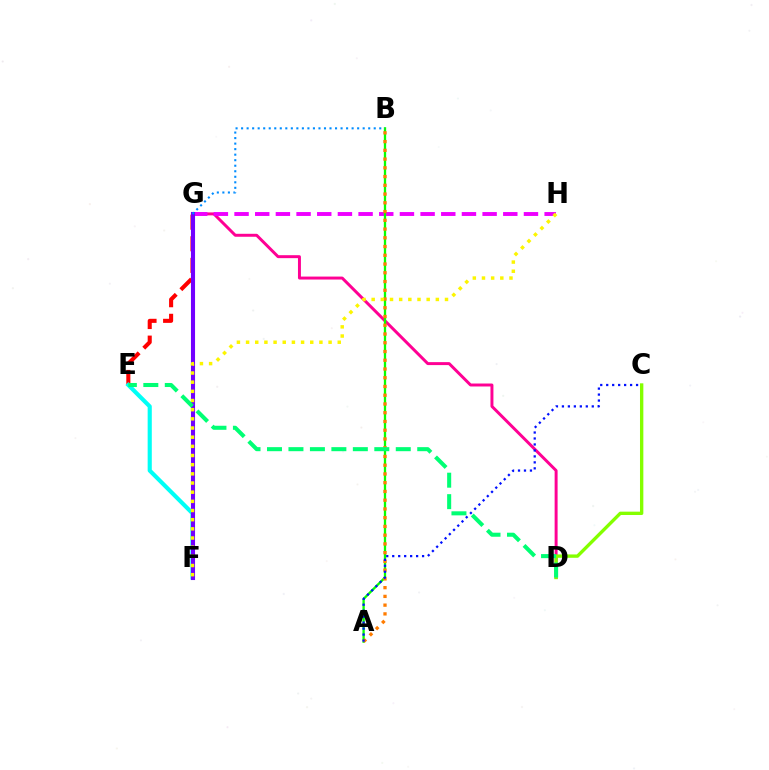{('D', 'G'): [{'color': '#ff0094', 'line_style': 'solid', 'thickness': 2.13}], ('C', 'D'): [{'color': '#84ff00', 'line_style': 'solid', 'thickness': 2.41}], ('E', 'G'): [{'color': '#ff0000', 'line_style': 'dashed', 'thickness': 2.93}], ('E', 'F'): [{'color': '#00fff6', 'line_style': 'solid', 'thickness': 2.97}], ('G', 'H'): [{'color': '#ee00ff', 'line_style': 'dashed', 'thickness': 2.81}], ('A', 'B'): [{'color': '#08ff00', 'line_style': 'solid', 'thickness': 1.66}, {'color': '#ff7c00', 'line_style': 'dotted', 'thickness': 2.38}], ('F', 'G'): [{'color': '#7200ff', 'line_style': 'solid', 'thickness': 2.94}], ('B', 'G'): [{'color': '#008cff', 'line_style': 'dotted', 'thickness': 1.5}], ('F', 'H'): [{'color': '#fcf500', 'line_style': 'dotted', 'thickness': 2.49}], ('D', 'E'): [{'color': '#00ff74', 'line_style': 'dashed', 'thickness': 2.92}], ('A', 'C'): [{'color': '#0010ff', 'line_style': 'dotted', 'thickness': 1.62}]}